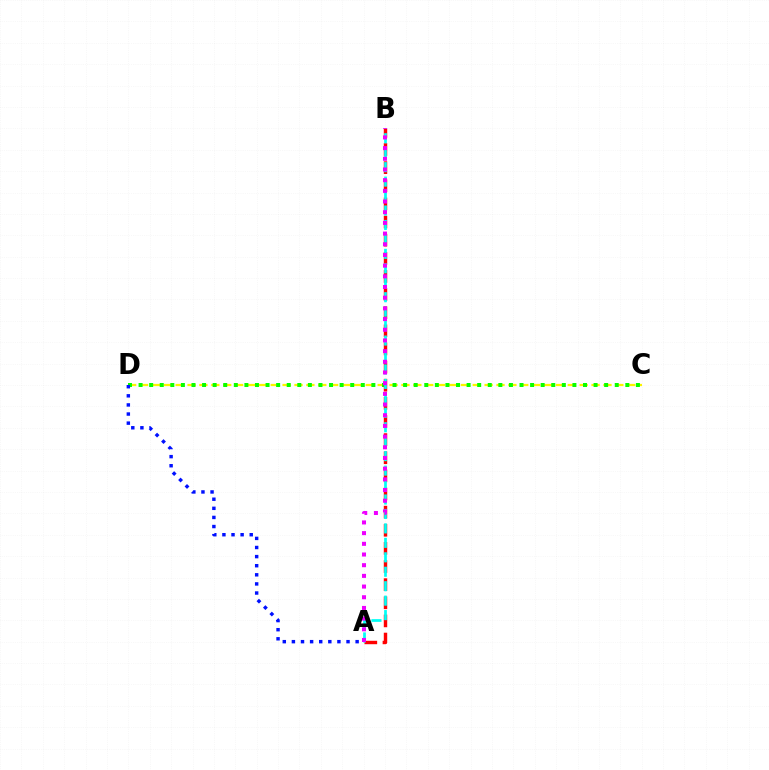{('C', 'D'): [{'color': '#fcf500', 'line_style': 'dashed', 'thickness': 1.61}, {'color': '#08ff00', 'line_style': 'dotted', 'thickness': 2.87}], ('A', 'B'): [{'color': '#ff0000', 'line_style': 'dashed', 'thickness': 2.46}, {'color': '#00fff6', 'line_style': 'dashed', 'thickness': 1.96}, {'color': '#ee00ff', 'line_style': 'dotted', 'thickness': 2.9}], ('A', 'D'): [{'color': '#0010ff', 'line_style': 'dotted', 'thickness': 2.47}]}